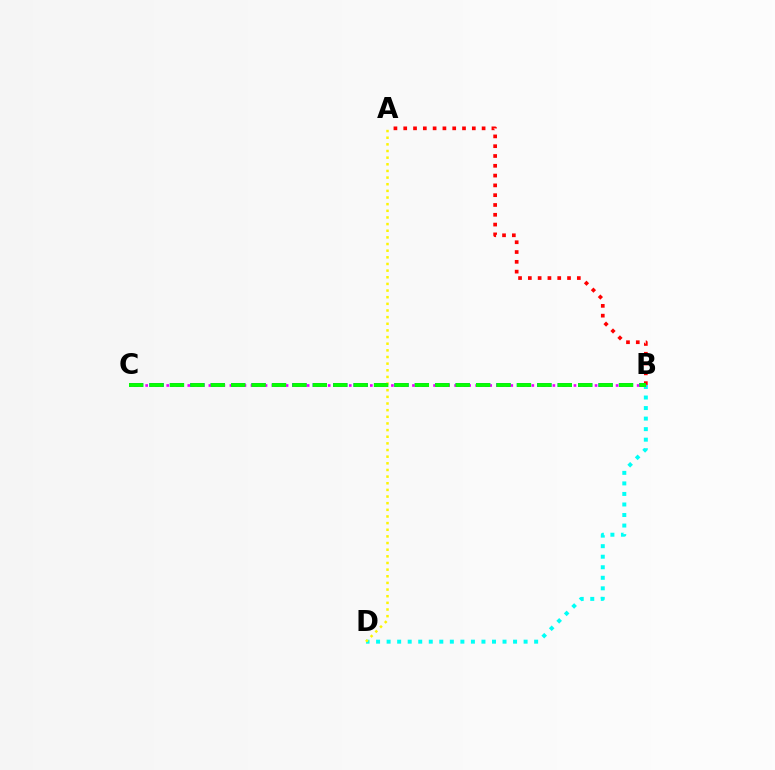{('B', 'C'): [{'color': '#0010ff', 'line_style': 'dashed', 'thickness': 2.77}, {'color': '#ee00ff', 'line_style': 'dotted', 'thickness': 1.91}, {'color': '#08ff00', 'line_style': 'dashed', 'thickness': 2.77}], ('B', 'D'): [{'color': '#00fff6', 'line_style': 'dotted', 'thickness': 2.86}], ('A', 'D'): [{'color': '#fcf500', 'line_style': 'dotted', 'thickness': 1.81}], ('A', 'B'): [{'color': '#ff0000', 'line_style': 'dotted', 'thickness': 2.66}]}